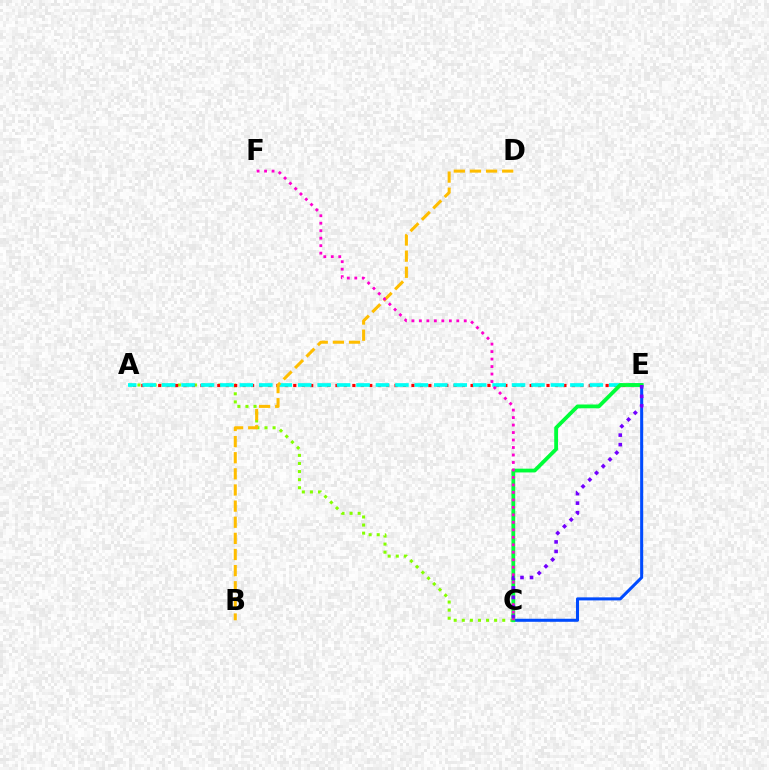{('A', 'C'): [{'color': '#84ff00', 'line_style': 'dotted', 'thickness': 2.2}], ('A', 'E'): [{'color': '#ff0000', 'line_style': 'dotted', 'thickness': 2.29}, {'color': '#00fff6', 'line_style': 'dashed', 'thickness': 2.64}], ('C', 'E'): [{'color': '#004bff', 'line_style': 'solid', 'thickness': 2.19}, {'color': '#00ff39', 'line_style': 'solid', 'thickness': 2.72}, {'color': '#7200ff', 'line_style': 'dotted', 'thickness': 2.59}], ('B', 'D'): [{'color': '#ffbd00', 'line_style': 'dashed', 'thickness': 2.19}], ('C', 'F'): [{'color': '#ff00cf', 'line_style': 'dotted', 'thickness': 2.03}]}